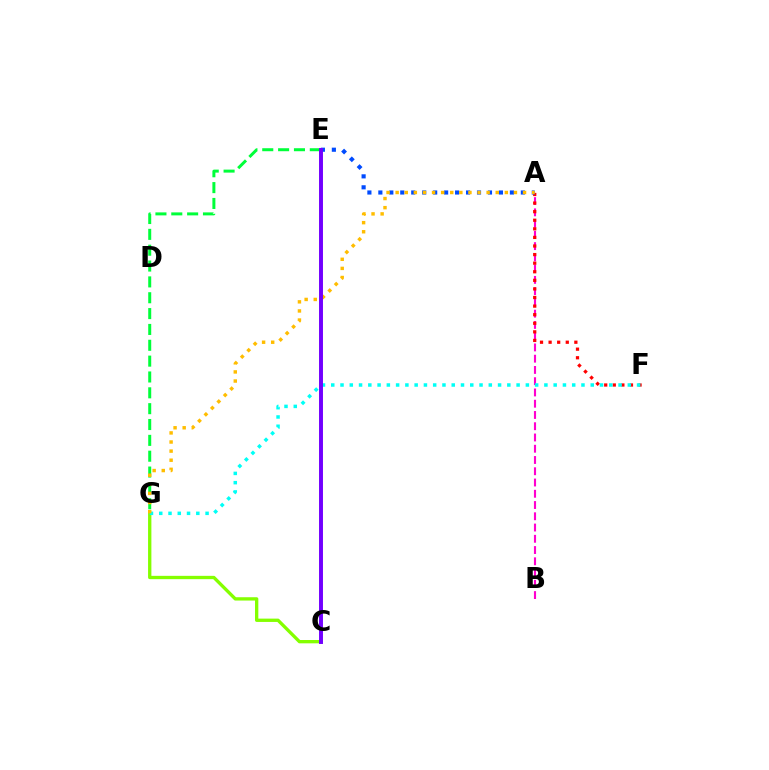{('A', 'B'): [{'color': '#ff00cf', 'line_style': 'dashed', 'thickness': 1.53}], ('A', 'F'): [{'color': '#ff0000', 'line_style': 'dotted', 'thickness': 2.33}], ('C', 'G'): [{'color': '#84ff00', 'line_style': 'solid', 'thickness': 2.39}], ('E', 'G'): [{'color': '#00ff39', 'line_style': 'dashed', 'thickness': 2.15}], ('F', 'G'): [{'color': '#00fff6', 'line_style': 'dotted', 'thickness': 2.52}], ('A', 'E'): [{'color': '#004bff', 'line_style': 'dotted', 'thickness': 2.98}], ('A', 'G'): [{'color': '#ffbd00', 'line_style': 'dotted', 'thickness': 2.47}], ('C', 'E'): [{'color': '#7200ff', 'line_style': 'solid', 'thickness': 2.83}]}